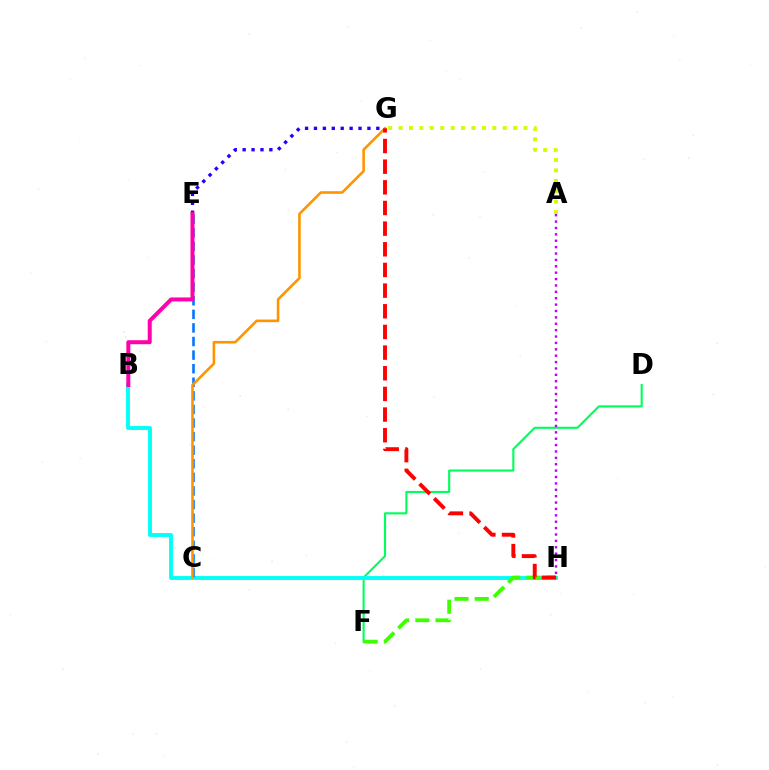{('D', 'F'): [{'color': '#00ff5c', 'line_style': 'solid', 'thickness': 1.52}], ('A', 'H'): [{'color': '#b900ff', 'line_style': 'dotted', 'thickness': 1.74}], ('E', 'G'): [{'color': '#2500ff', 'line_style': 'dotted', 'thickness': 2.42}], ('B', 'H'): [{'color': '#00fff6', 'line_style': 'solid', 'thickness': 2.78}], ('F', 'H'): [{'color': '#3dff00', 'line_style': 'dashed', 'thickness': 2.74}], ('C', 'E'): [{'color': '#0074ff', 'line_style': 'dashed', 'thickness': 1.85}], ('C', 'G'): [{'color': '#ff9400', 'line_style': 'solid', 'thickness': 1.86}], ('G', 'H'): [{'color': '#ff0000', 'line_style': 'dashed', 'thickness': 2.81}], ('A', 'G'): [{'color': '#d1ff00', 'line_style': 'dotted', 'thickness': 2.83}], ('B', 'E'): [{'color': '#ff00ac', 'line_style': 'solid', 'thickness': 2.88}]}